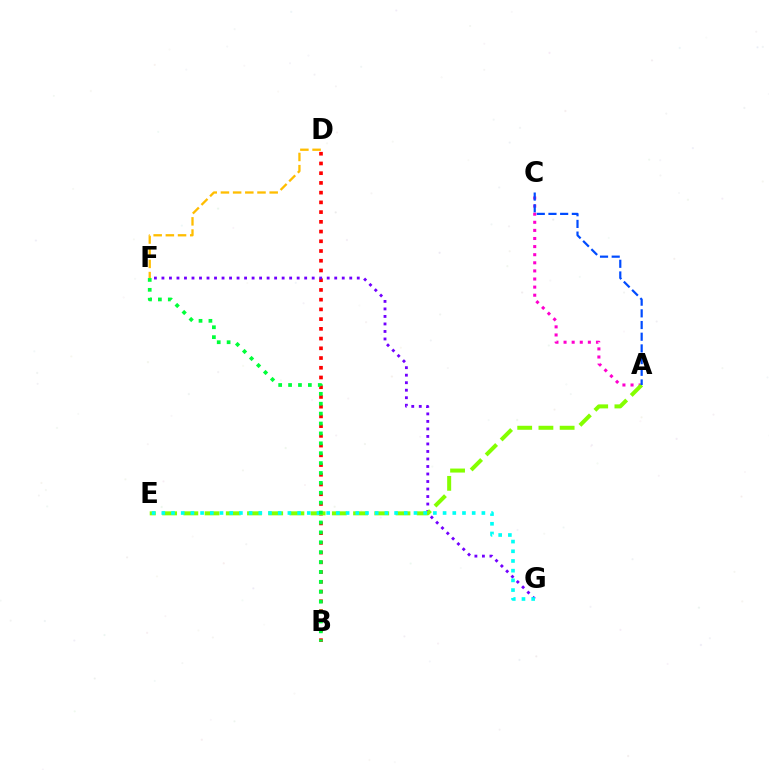{('A', 'C'): [{'color': '#ff00cf', 'line_style': 'dotted', 'thickness': 2.2}, {'color': '#004bff', 'line_style': 'dashed', 'thickness': 1.59}], ('B', 'D'): [{'color': '#ff0000', 'line_style': 'dotted', 'thickness': 2.64}], ('F', 'G'): [{'color': '#7200ff', 'line_style': 'dotted', 'thickness': 2.04}], ('A', 'E'): [{'color': '#84ff00', 'line_style': 'dashed', 'thickness': 2.88}], ('D', 'F'): [{'color': '#ffbd00', 'line_style': 'dashed', 'thickness': 1.66}], ('E', 'G'): [{'color': '#00fff6', 'line_style': 'dotted', 'thickness': 2.64}], ('B', 'F'): [{'color': '#00ff39', 'line_style': 'dotted', 'thickness': 2.69}]}